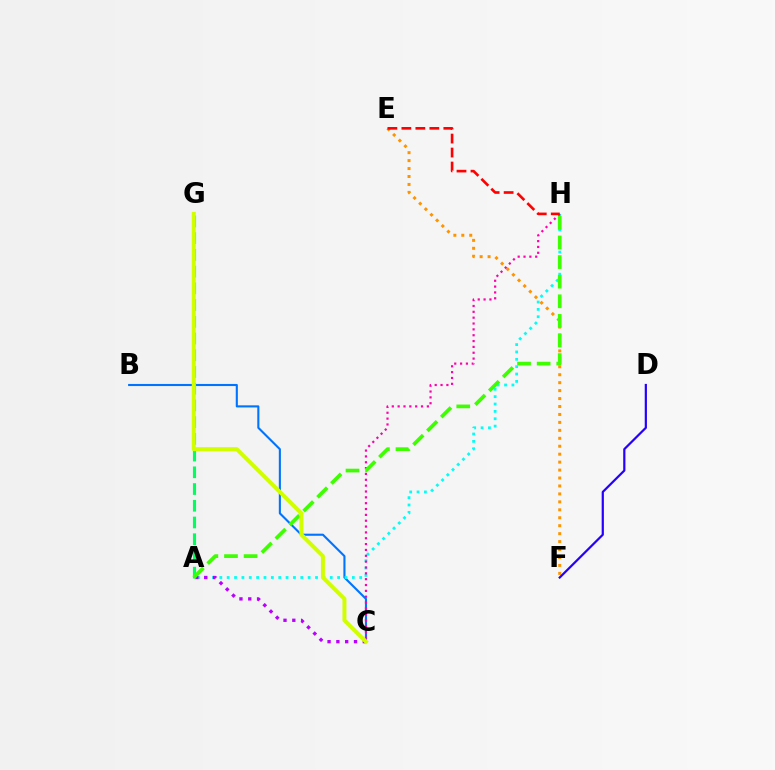{('B', 'C'): [{'color': '#0074ff', 'line_style': 'solid', 'thickness': 1.52}], ('E', 'F'): [{'color': '#ff9400', 'line_style': 'dotted', 'thickness': 2.16}], ('A', 'H'): [{'color': '#00fff6', 'line_style': 'dotted', 'thickness': 2.0}, {'color': '#3dff00', 'line_style': 'dashed', 'thickness': 2.66}], ('C', 'H'): [{'color': '#ff00ac', 'line_style': 'dotted', 'thickness': 1.59}], ('A', 'C'): [{'color': '#b900ff', 'line_style': 'dotted', 'thickness': 2.39}], ('D', 'F'): [{'color': '#2500ff', 'line_style': 'solid', 'thickness': 1.59}], ('A', 'G'): [{'color': '#00ff5c', 'line_style': 'dashed', 'thickness': 2.27}], ('E', 'H'): [{'color': '#ff0000', 'line_style': 'dashed', 'thickness': 1.9}], ('C', 'G'): [{'color': '#d1ff00', 'line_style': 'solid', 'thickness': 2.86}]}